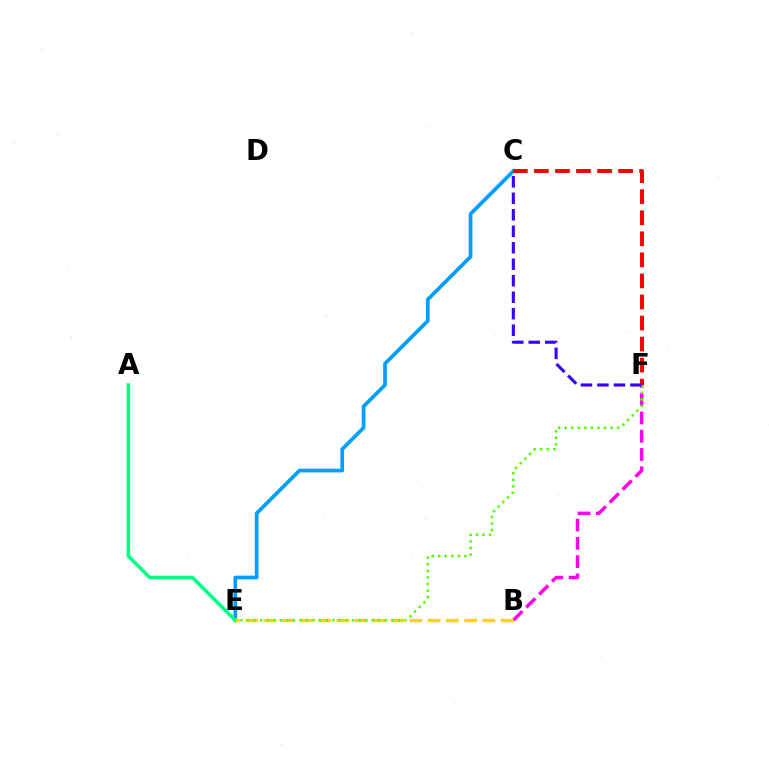{('B', 'F'): [{'color': '#ff00ed', 'line_style': 'dashed', 'thickness': 2.48}], ('C', 'E'): [{'color': '#009eff', 'line_style': 'solid', 'thickness': 2.67}], ('C', 'F'): [{'color': '#ff0000', 'line_style': 'dashed', 'thickness': 2.86}, {'color': '#3700ff', 'line_style': 'dashed', 'thickness': 2.24}], ('A', 'E'): [{'color': '#00ff86', 'line_style': 'solid', 'thickness': 2.59}], ('B', 'E'): [{'color': '#ffd500', 'line_style': 'dashed', 'thickness': 2.48}], ('E', 'F'): [{'color': '#4fff00', 'line_style': 'dotted', 'thickness': 1.78}]}